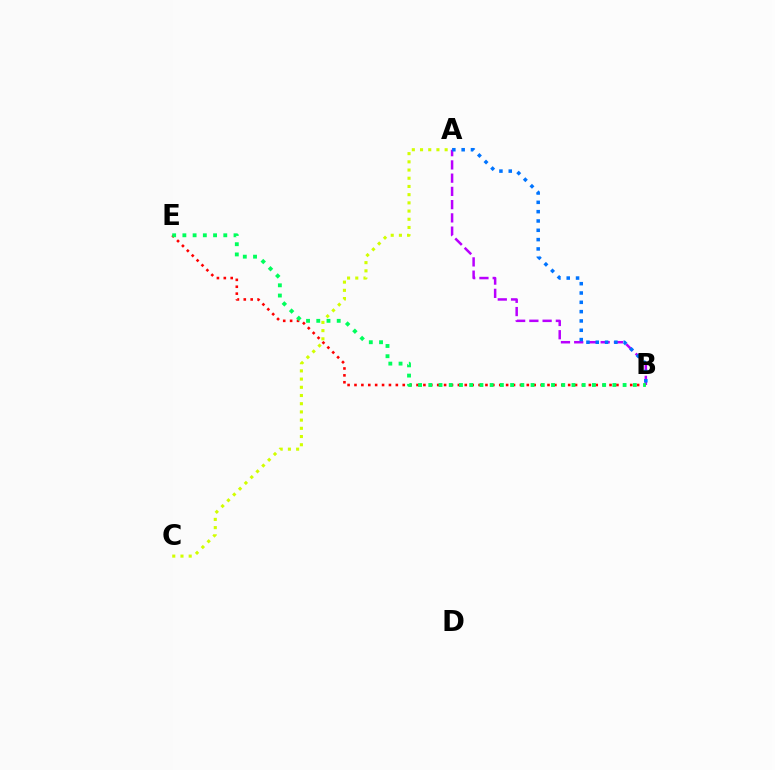{('A', 'B'): [{'color': '#b900ff', 'line_style': 'dashed', 'thickness': 1.8}, {'color': '#0074ff', 'line_style': 'dotted', 'thickness': 2.53}], ('B', 'E'): [{'color': '#ff0000', 'line_style': 'dotted', 'thickness': 1.87}, {'color': '#00ff5c', 'line_style': 'dotted', 'thickness': 2.78}], ('A', 'C'): [{'color': '#d1ff00', 'line_style': 'dotted', 'thickness': 2.23}]}